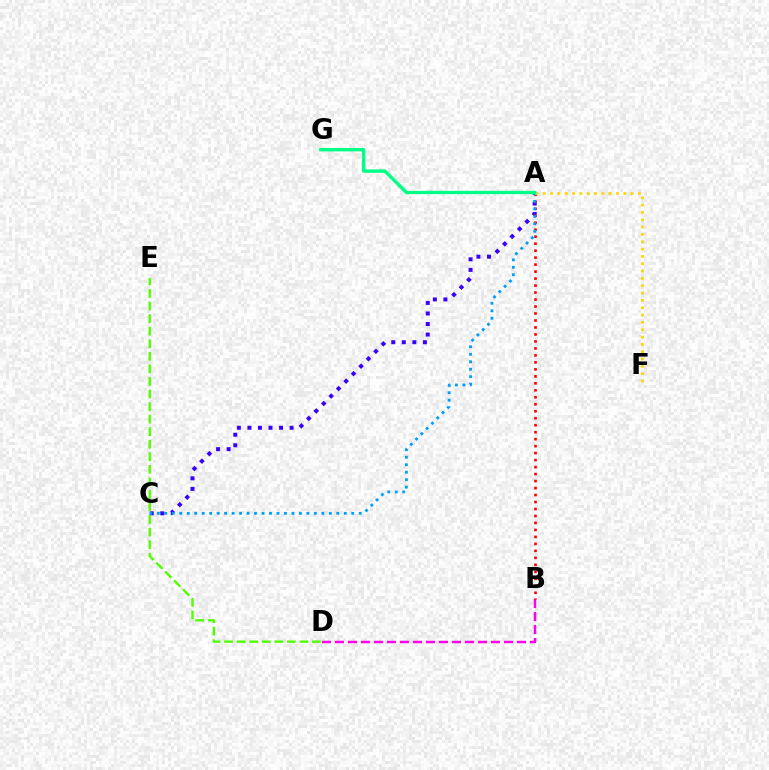{('A', 'C'): [{'color': '#3700ff', 'line_style': 'dotted', 'thickness': 2.87}, {'color': '#009eff', 'line_style': 'dotted', 'thickness': 2.03}], ('B', 'D'): [{'color': '#ff00ed', 'line_style': 'dashed', 'thickness': 1.77}], ('A', 'B'): [{'color': '#ff0000', 'line_style': 'dotted', 'thickness': 1.9}], ('A', 'F'): [{'color': '#ffd500', 'line_style': 'dotted', 'thickness': 1.99}], ('A', 'G'): [{'color': '#00ff86', 'line_style': 'solid', 'thickness': 2.42}], ('D', 'E'): [{'color': '#4fff00', 'line_style': 'dashed', 'thickness': 1.71}]}